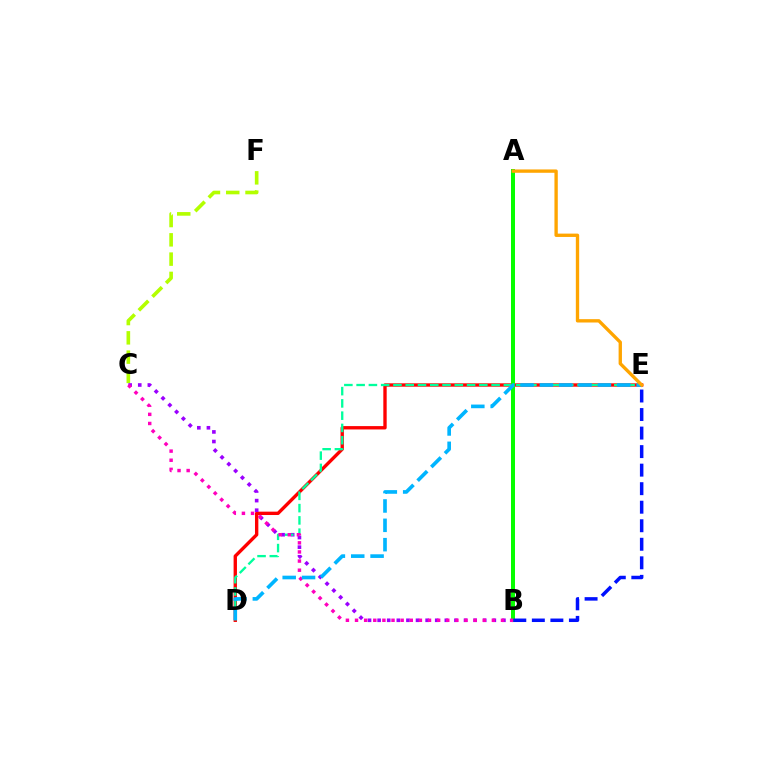{('C', 'F'): [{'color': '#b3ff00', 'line_style': 'dashed', 'thickness': 2.62}], ('D', 'E'): [{'color': '#ff0000', 'line_style': 'solid', 'thickness': 2.42}, {'color': '#00ff9d', 'line_style': 'dashed', 'thickness': 1.67}, {'color': '#00b5ff', 'line_style': 'dashed', 'thickness': 2.63}], ('B', 'C'): [{'color': '#9b00ff', 'line_style': 'dotted', 'thickness': 2.61}, {'color': '#ff00bd', 'line_style': 'dotted', 'thickness': 2.48}], ('A', 'B'): [{'color': '#08ff00', 'line_style': 'solid', 'thickness': 2.87}], ('B', 'E'): [{'color': '#0010ff', 'line_style': 'dashed', 'thickness': 2.52}], ('A', 'E'): [{'color': '#ffa500', 'line_style': 'solid', 'thickness': 2.41}]}